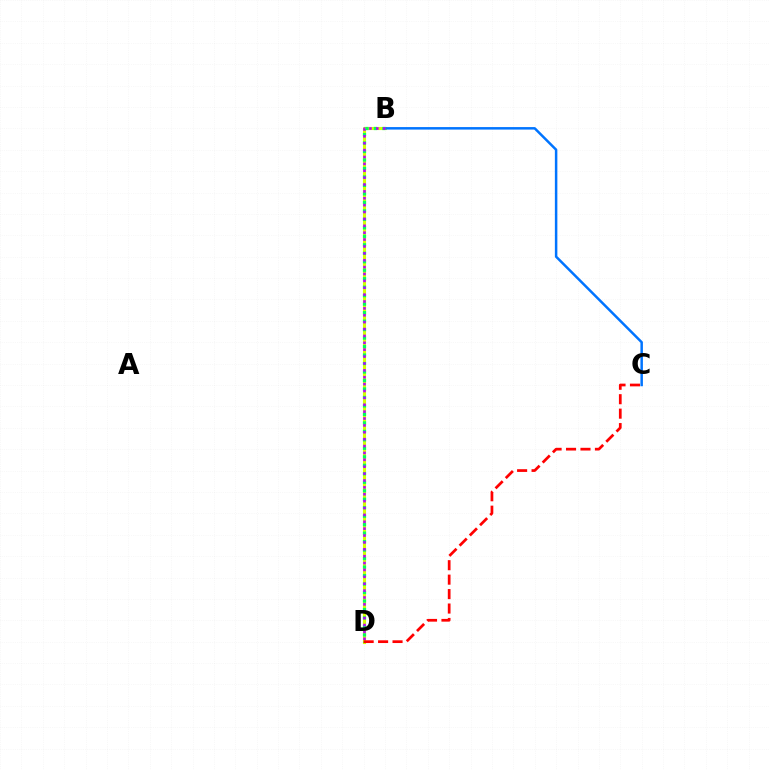{('B', 'D'): [{'color': '#d1ff00', 'line_style': 'solid', 'thickness': 2.24}, {'color': '#00ff5c', 'line_style': 'dotted', 'thickness': 2.3}, {'color': '#b900ff', 'line_style': 'dotted', 'thickness': 1.87}], ('B', 'C'): [{'color': '#0074ff', 'line_style': 'solid', 'thickness': 1.79}], ('C', 'D'): [{'color': '#ff0000', 'line_style': 'dashed', 'thickness': 1.96}]}